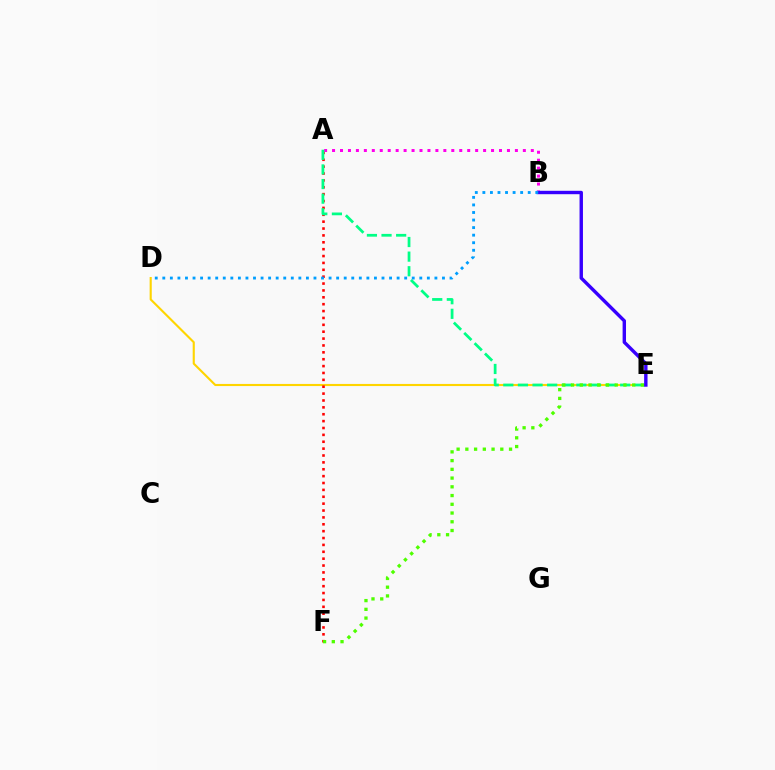{('D', 'E'): [{'color': '#ffd500', 'line_style': 'solid', 'thickness': 1.53}], ('A', 'F'): [{'color': '#ff0000', 'line_style': 'dotted', 'thickness': 1.87}], ('A', 'B'): [{'color': '#ff00ed', 'line_style': 'dotted', 'thickness': 2.16}], ('A', 'E'): [{'color': '#00ff86', 'line_style': 'dashed', 'thickness': 1.99}], ('E', 'F'): [{'color': '#4fff00', 'line_style': 'dotted', 'thickness': 2.37}], ('B', 'E'): [{'color': '#3700ff', 'line_style': 'solid', 'thickness': 2.45}], ('B', 'D'): [{'color': '#009eff', 'line_style': 'dotted', 'thickness': 2.05}]}